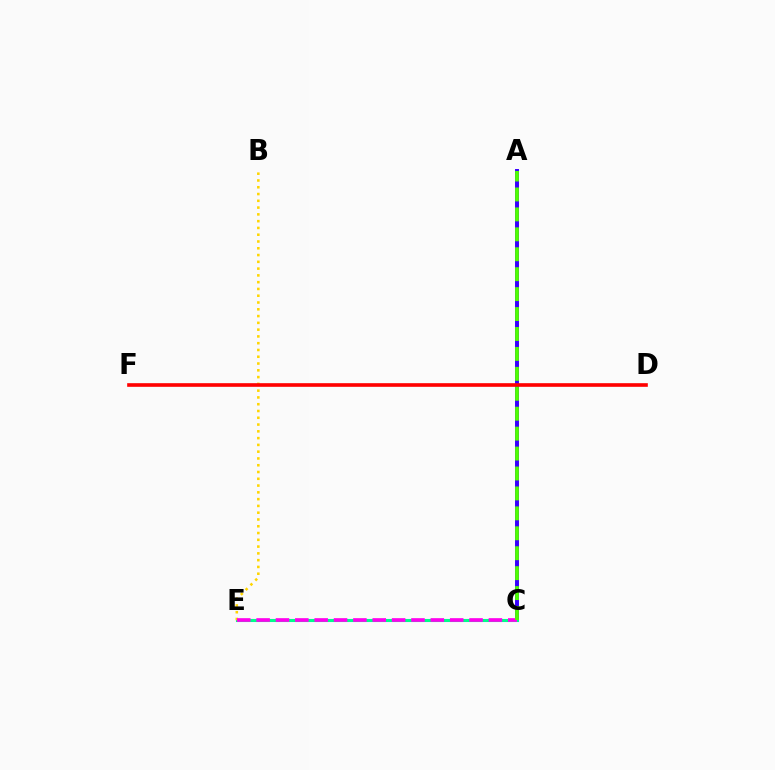{('A', 'C'): [{'color': '#3700ff', 'line_style': 'solid', 'thickness': 2.84}, {'color': '#4fff00', 'line_style': 'dashed', 'thickness': 2.71}], ('C', 'E'): [{'color': '#009eff', 'line_style': 'solid', 'thickness': 2.22}, {'color': '#00ff86', 'line_style': 'solid', 'thickness': 2.08}, {'color': '#ff00ed', 'line_style': 'dashed', 'thickness': 2.63}], ('B', 'E'): [{'color': '#ffd500', 'line_style': 'dotted', 'thickness': 1.84}], ('D', 'F'): [{'color': '#ff0000', 'line_style': 'solid', 'thickness': 2.62}]}